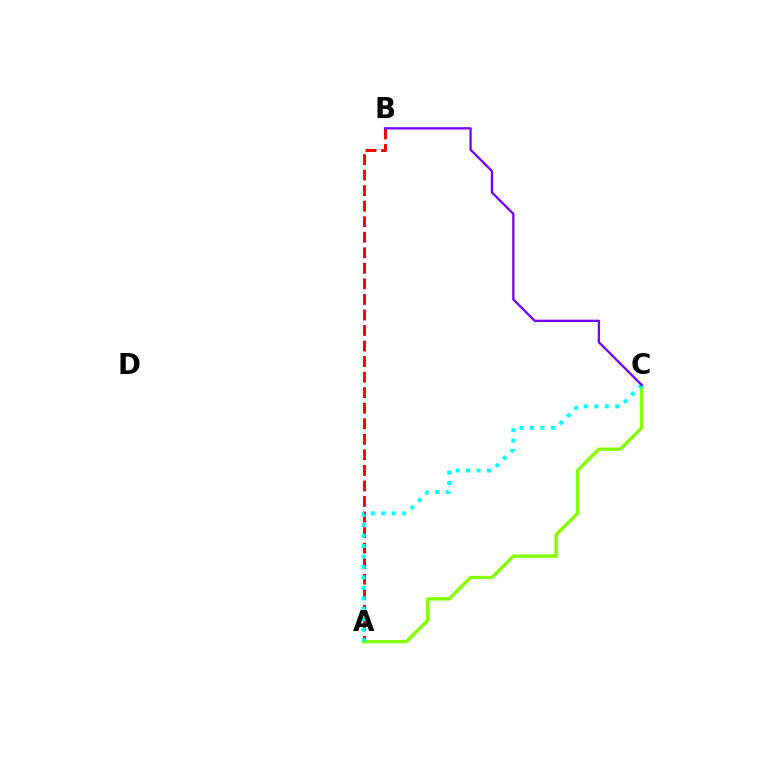{('A', 'B'): [{'color': '#ff0000', 'line_style': 'dashed', 'thickness': 2.11}], ('A', 'C'): [{'color': '#84ff00', 'line_style': 'solid', 'thickness': 2.42}, {'color': '#00fff6', 'line_style': 'dotted', 'thickness': 2.84}], ('B', 'C'): [{'color': '#7200ff', 'line_style': 'solid', 'thickness': 1.66}]}